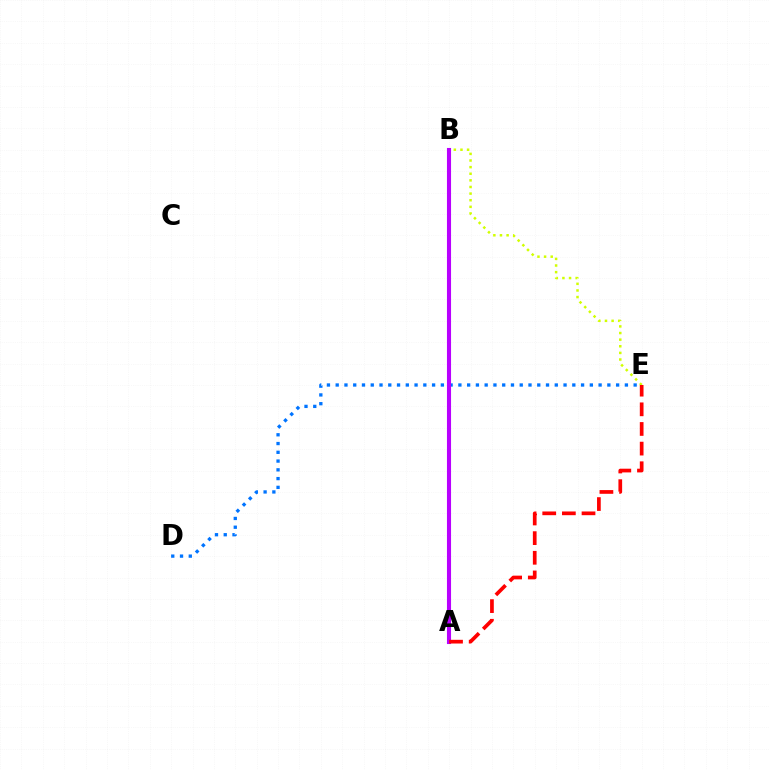{('A', 'B'): [{'color': '#00ff5c', 'line_style': 'dashed', 'thickness': 2.56}, {'color': '#b900ff', 'line_style': 'solid', 'thickness': 2.94}], ('B', 'E'): [{'color': '#d1ff00', 'line_style': 'dotted', 'thickness': 1.8}], ('D', 'E'): [{'color': '#0074ff', 'line_style': 'dotted', 'thickness': 2.38}], ('A', 'E'): [{'color': '#ff0000', 'line_style': 'dashed', 'thickness': 2.67}]}